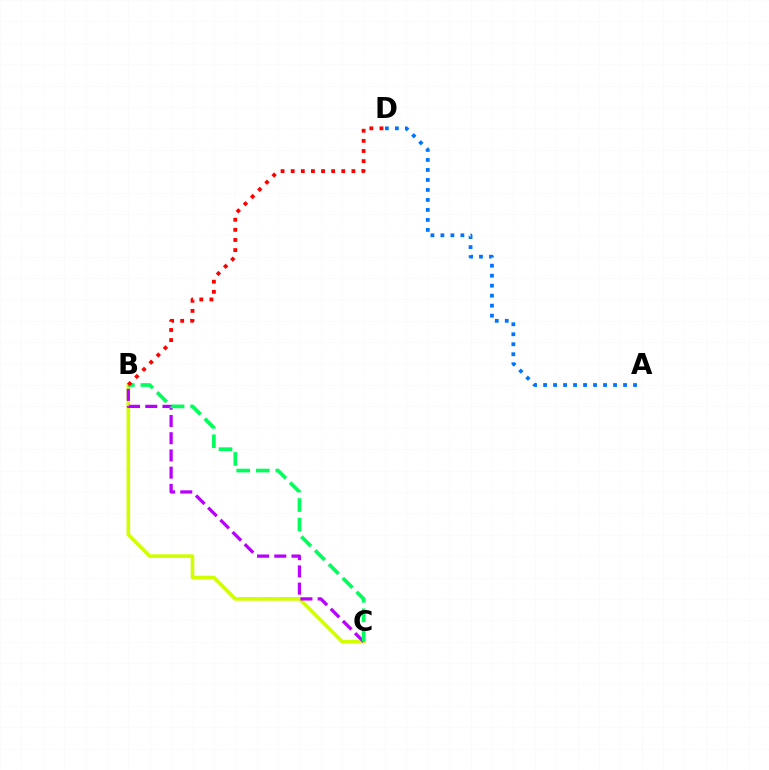{('B', 'C'): [{'color': '#d1ff00', 'line_style': 'solid', 'thickness': 2.62}, {'color': '#b900ff', 'line_style': 'dashed', 'thickness': 2.34}, {'color': '#00ff5c', 'line_style': 'dashed', 'thickness': 2.66}], ('A', 'D'): [{'color': '#0074ff', 'line_style': 'dotted', 'thickness': 2.72}], ('B', 'D'): [{'color': '#ff0000', 'line_style': 'dotted', 'thickness': 2.75}]}